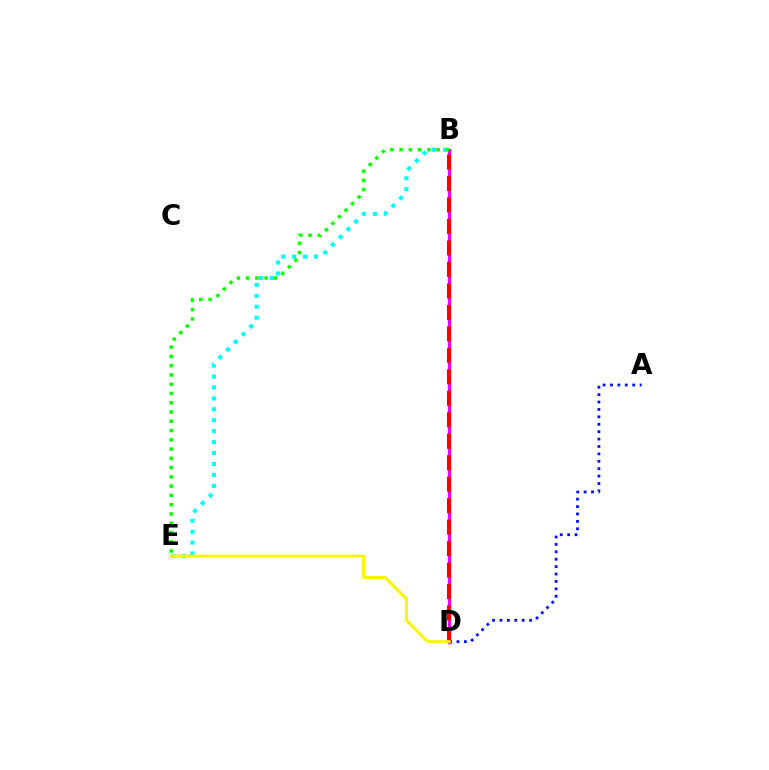{('B', 'E'): [{'color': '#00fff6', 'line_style': 'dotted', 'thickness': 2.97}, {'color': '#08ff00', 'line_style': 'dotted', 'thickness': 2.52}], ('A', 'D'): [{'color': '#0010ff', 'line_style': 'dotted', 'thickness': 2.01}], ('B', 'D'): [{'color': '#ee00ff', 'line_style': 'solid', 'thickness': 2.37}, {'color': '#ff0000', 'line_style': 'dashed', 'thickness': 2.92}], ('D', 'E'): [{'color': '#fcf500', 'line_style': 'solid', 'thickness': 2.15}]}